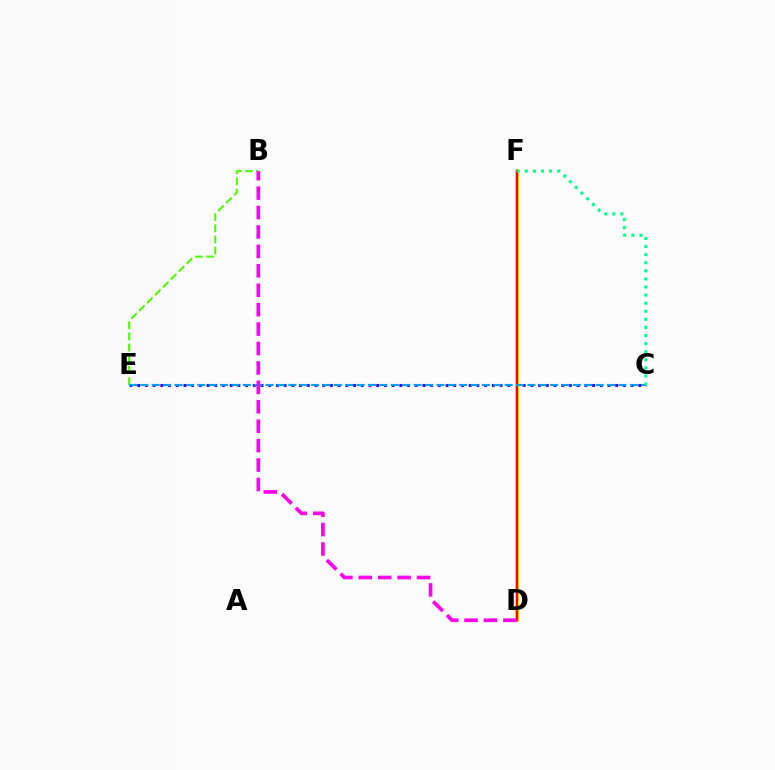{('C', 'E'): [{'color': '#3700ff', 'line_style': 'dotted', 'thickness': 2.09}, {'color': '#009eff', 'line_style': 'dashed', 'thickness': 1.55}], ('D', 'F'): [{'color': '#ffd500', 'line_style': 'solid', 'thickness': 2.84}, {'color': '#ff0000', 'line_style': 'solid', 'thickness': 1.51}], ('B', 'E'): [{'color': '#4fff00', 'line_style': 'dashed', 'thickness': 1.52}], ('B', 'D'): [{'color': '#ff00ed', 'line_style': 'dashed', 'thickness': 2.64}], ('C', 'F'): [{'color': '#00ff86', 'line_style': 'dotted', 'thickness': 2.2}]}